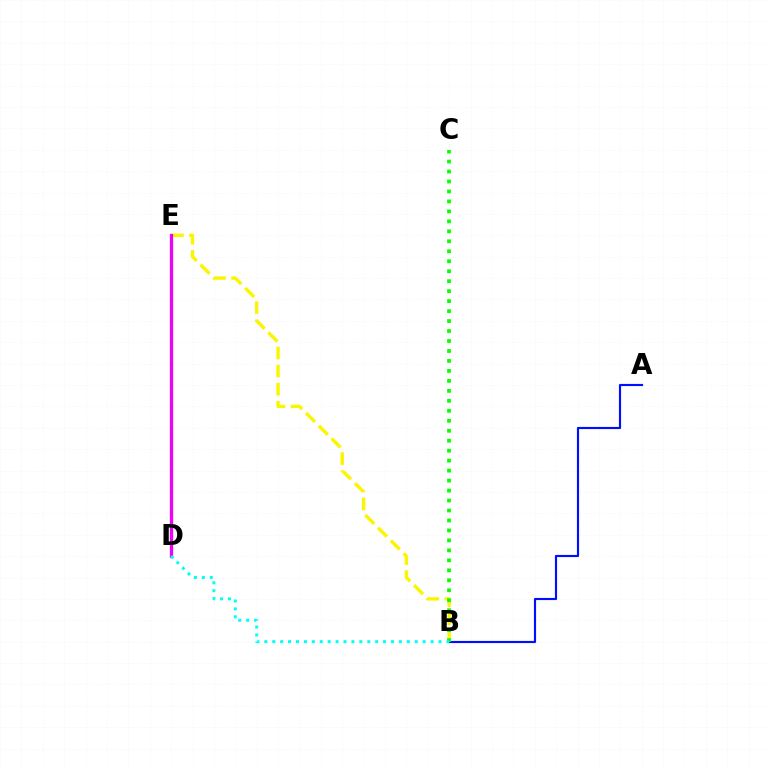{('B', 'E'): [{'color': '#fcf500', 'line_style': 'dashed', 'thickness': 2.46}], ('A', 'B'): [{'color': '#0010ff', 'line_style': 'solid', 'thickness': 1.55}], ('D', 'E'): [{'color': '#ff0000', 'line_style': 'solid', 'thickness': 2.27}, {'color': '#ee00ff', 'line_style': 'solid', 'thickness': 2.25}], ('B', 'C'): [{'color': '#08ff00', 'line_style': 'dotted', 'thickness': 2.71}], ('B', 'D'): [{'color': '#00fff6', 'line_style': 'dotted', 'thickness': 2.15}]}